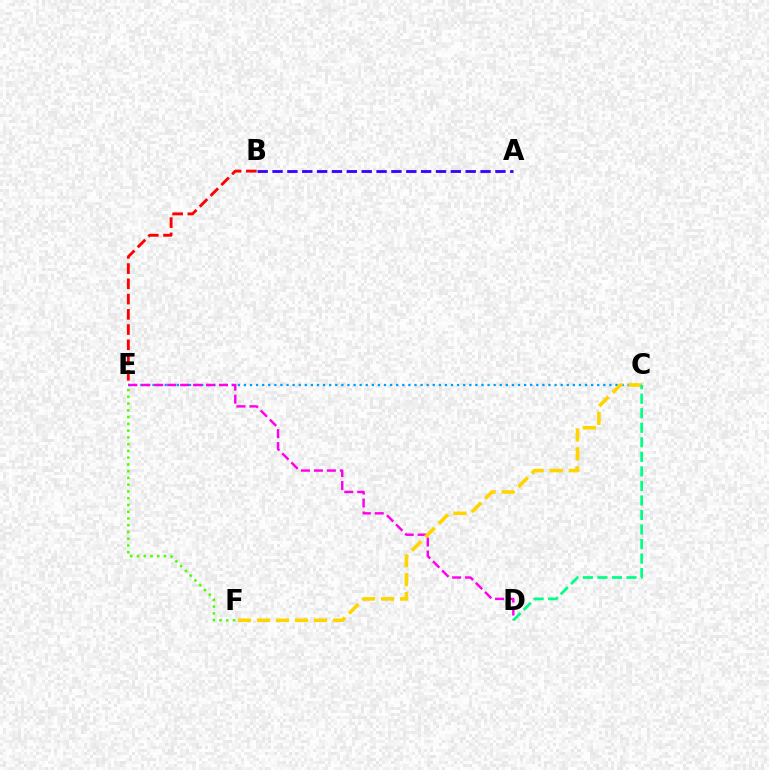{('E', 'F'): [{'color': '#4fff00', 'line_style': 'dotted', 'thickness': 1.84}], ('C', 'E'): [{'color': '#009eff', 'line_style': 'dotted', 'thickness': 1.66}], ('D', 'E'): [{'color': '#ff00ed', 'line_style': 'dashed', 'thickness': 1.76}], ('A', 'B'): [{'color': '#3700ff', 'line_style': 'dashed', 'thickness': 2.02}], ('C', 'F'): [{'color': '#ffd500', 'line_style': 'dashed', 'thickness': 2.58}], ('C', 'D'): [{'color': '#00ff86', 'line_style': 'dashed', 'thickness': 1.97}], ('B', 'E'): [{'color': '#ff0000', 'line_style': 'dashed', 'thickness': 2.07}]}